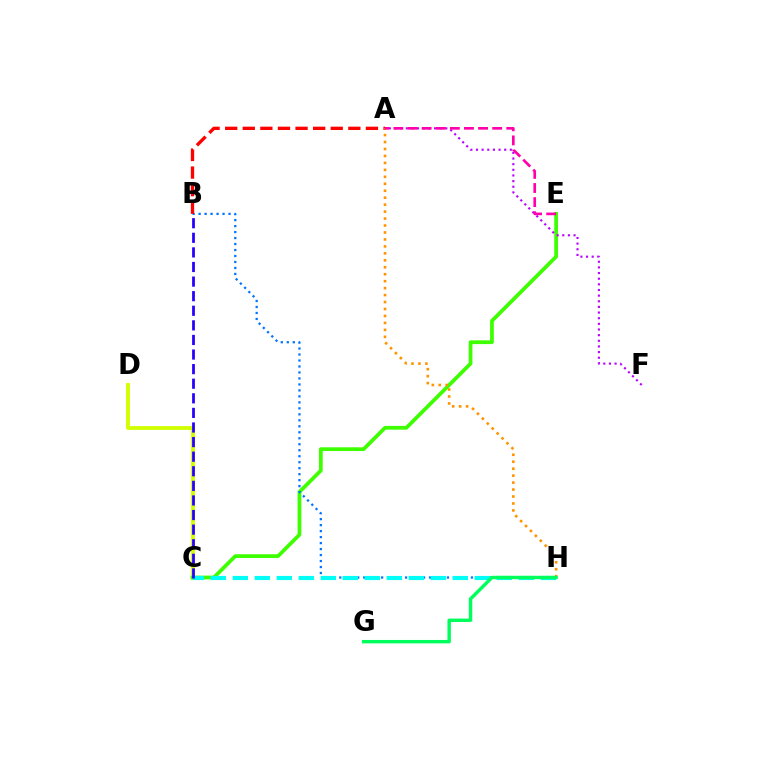{('C', 'D'): [{'color': '#d1ff00', 'line_style': 'solid', 'thickness': 2.77}], ('C', 'E'): [{'color': '#3dff00', 'line_style': 'solid', 'thickness': 2.69}], ('B', 'H'): [{'color': '#0074ff', 'line_style': 'dotted', 'thickness': 1.63}], ('A', 'B'): [{'color': '#ff0000', 'line_style': 'dashed', 'thickness': 2.39}], ('A', 'F'): [{'color': '#b900ff', 'line_style': 'dotted', 'thickness': 1.53}], ('C', 'H'): [{'color': '#00fff6', 'line_style': 'dashed', 'thickness': 2.99}], ('B', 'C'): [{'color': '#2500ff', 'line_style': 'dashed', 'thickness': 1.98}], ('A', 'H'): [{'color': '#ff9400', 'line_style': 'dotted', 'thickness': 1.89}], ('G', 'H'): [{'color': '#00ff5c', 'line_style': 'solid', 'thickness': 2.46}], ('A', 'E'): [{'color': '#ff00ac', 'line_style': 'dashed', 'thickness': 1.92}]}